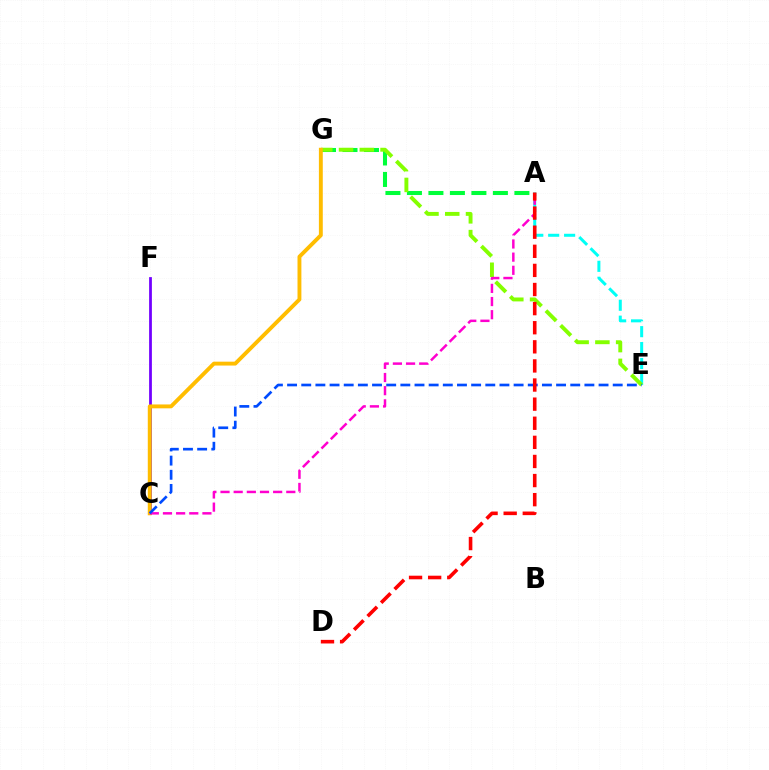{('C', 'F'): [{'color': '#7200ff', 'line_style': 'solid', 'thickness': 1.99}], ('A', 'G'): [{'color': '#00ff39', 'line_style': 'dashed', 'thickness': 2.92}], ('A', 'E'): [{'color': '#00fff6', 'line_style': 'dashed', 'thickness': 2.16}], ('E', 'G'): [{'color': '#84ff00', 'line_style': 'dashed', 'thickness': 2.82}], ('C', 'G'): [{'color': '#ffbd00', 'line_style': 'solid', 'thickness': 2.8}], ('A', 'C'): [{'color': '#ff00cf', 'line_style': 'dashed', 'thickness': 1.79}], ('C', 'E'): [{'color': '#004bff', 'line_style': 'dashed', 'thickness': 1.92}], ('A', 'D'): [{'color': '#ff0000', 'line_style': 'dashed', 'thickness': 2.6}]}